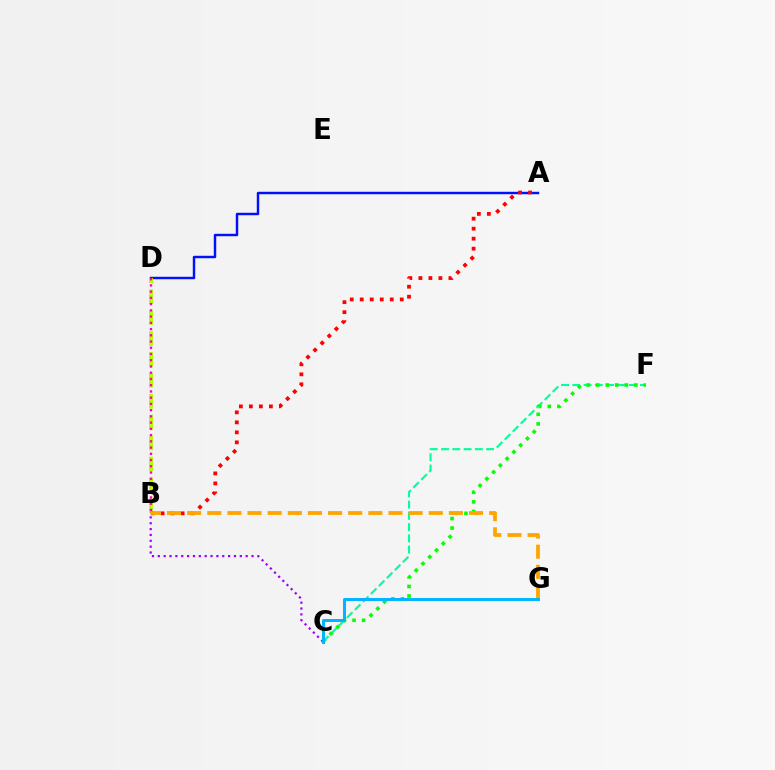{('A', 'D'): [{'color': '#0010ff', 'line_style': 'solid', 'thickness': 1.76}], ('C', 'F'): [{'color': '#00ff9d', 'line_style': 'dashed', 'thickness': 1.53}, {'color': '#08ff00', 'line_style': 'dotted', 'thickness': 2.59}], ('B', 'D'): [{'color': '#b3ff00', 'line_style': 'dashed', 'thickness': 2.84}, {'color': '#ff00bd', 'line_style': 'dotted', 'thickness': 1.69}], ('B', 'C'): [{'color': '#9b00ff', 'line_style': 'dotted', 'thickness': 1.59}], ('A', 'B'): [{'color': '#ff0000', 'line_style': 'dotted', 'thickness': 2.72}], ('B', 'G'): [{'color': '#ffa500', 'line_style': 'dashed', 'thickness': 2.74}], ('C', 'G'): [{'color': '#00b5ff', 'line_style': 'solid', 'thickness': 2.14}]}